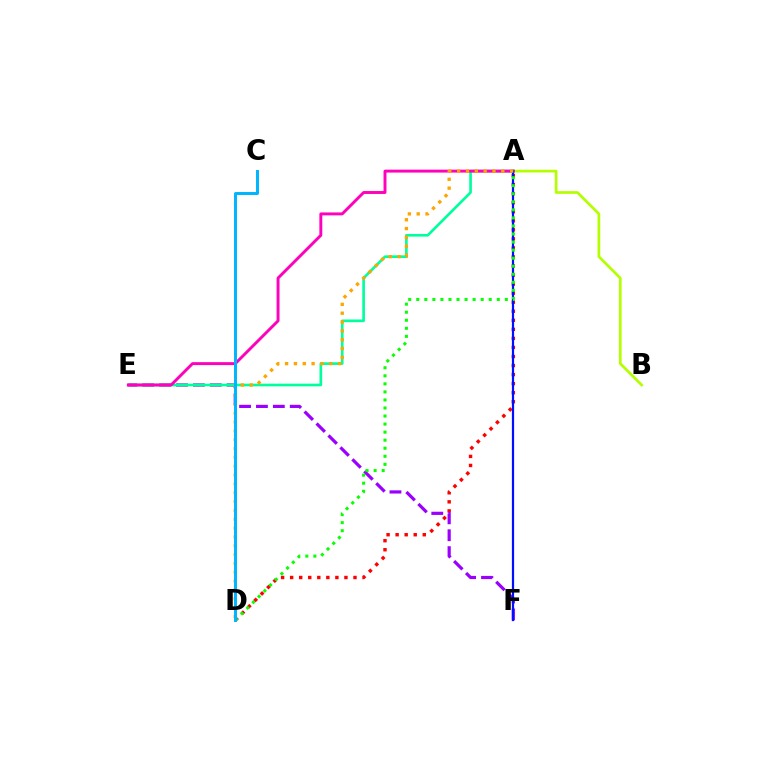{('A', 'D'): [{'color': '#ff0000', 'line_style': 'dotted', 'thickness': 2.46}, {'color': '#08ff00', 'line_style': 'dotted', 'thickness': 2.19}, {'color': '#ffa500', 'line_style': 'dotted', 'thickness': 2.4}], ('A', 'B'): [{'color': '#b3ff00', 'line_style': 'solid', 'thickness': 1.94}], ('E', 'F'): [{'color': '#9b00ff', 'line_style': 'dashed', 'thickness': 2.3}], ('A', 'E'): [{'color': '#00ff9d', 'line_style': 'solid', 'thickness': 1.91}, {'color': '#ff00bd', 'line_style': 'solid', 'thickness': 2.1}], ('A', 'F'): [{'color': '#0010ff', 'line_style': 'solid', 'thickness': 1.6}], ('C', 'D'): [{'color': '#00b5ff', 'line_style': 'solid', 'thickness': 2.13}]}